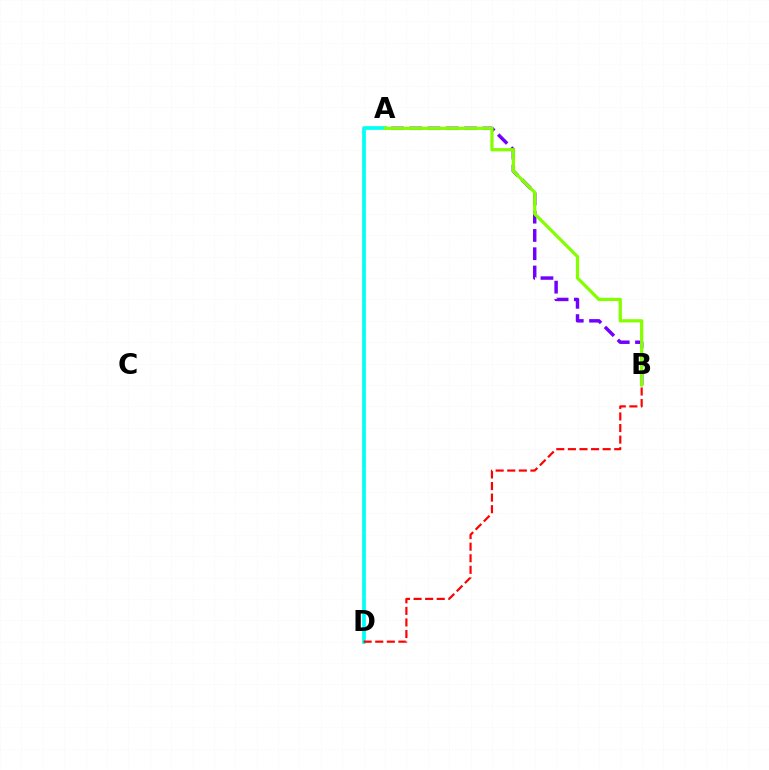{('A', 'B'): [{'color': '#7200ff', 'line_style': 'dashed', 'thickness': 2.48}, {'color': '#84ff00', 'line_style': 'solid', 'thickness': 2.34}], ('A', 'D'): [{'color': '#00fff6', 'line_style': 'solid', 'thickness': 2.66}], ('B', 'D'): [{'color': '#ff0000', 'line_style': 'dashed', 'thickness': 1.57}]}